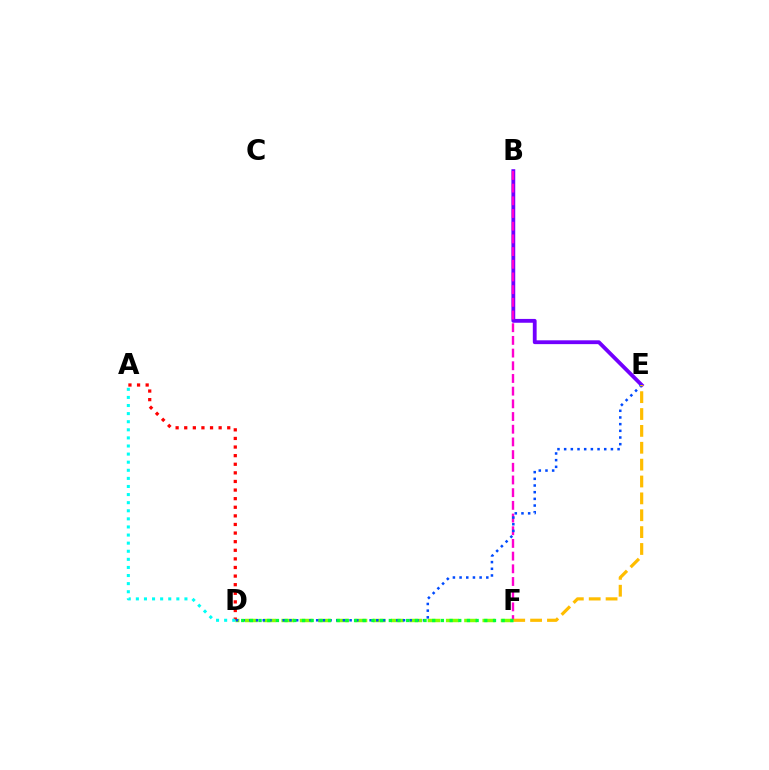{('D', 'F'): [{'color': '#84ff00', 'line_style': 'dashed', 'thickness': 2.48}, {'color': '#00ff39', 'line_style': 'dotted', 'thickness': 2.36}], ('B', 'E'): [{'color': '#7200ff', 'line_style': 'solid', 'thickness': 2.75}], ('A', 'D'): [{'color': '#ff0000', 'line_style': 'dotted', 'thickness': 2.34}, {'color': '#00fff6', 'line_style': 'dotted', 'thickness': 2.2}], ('B', 'F'): [{'color': '#ff00cf', 'line_style': 'dashed', 'thickness': 1.72}], ('D', 'E'): [{'color': '#004bff', 'line_style': 'dotted', 'thickness': 1.81}], ('E', 'F'): [{'color': '#ffbd00', 'line_style': 'dashed', 'thickness': 2.29}]}